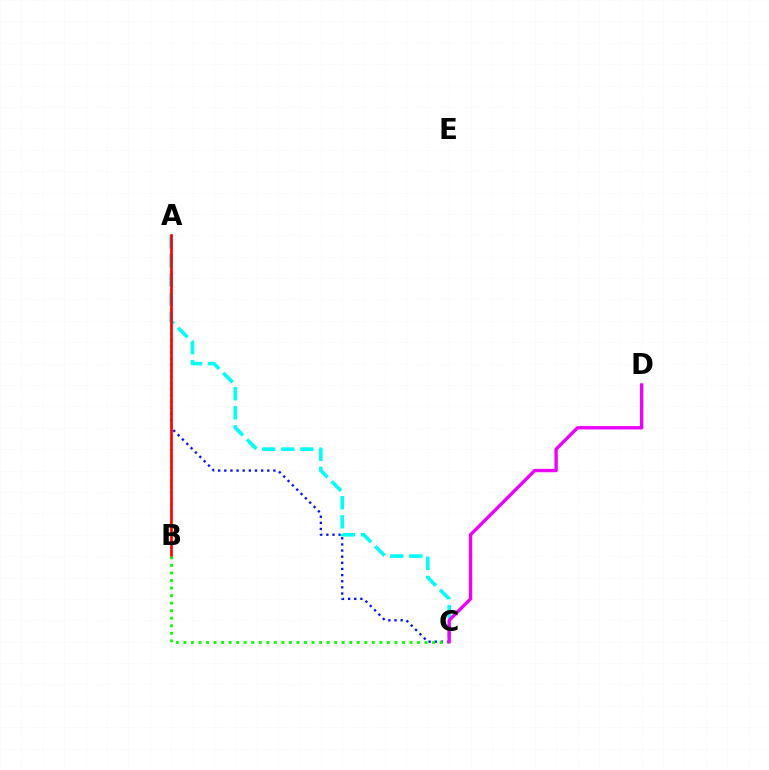{('A', 'C'): [{'color': '#0010ff', 'line_style': 'dotted', 'thickness': 1.67}, {'color': '#00fff6', 'line_style': 'dashed', 'thickness': 2.59}], ('A', 'B'): [{'color': '#fcf500', 'line_style': 'dotted', 'thickness': 1.66}, {'color': '#ff0000', 'line_style': 'solid', 'thickness': 1.92}], ('B', 'C'): [{'color': '#08ff00', 'line_style': 'dotted', 'thickness': 2.05}], ('C', 'D'): [{'color': '#ee00ff', 'line_style': 'solid', 'thickness': 2.42}]}